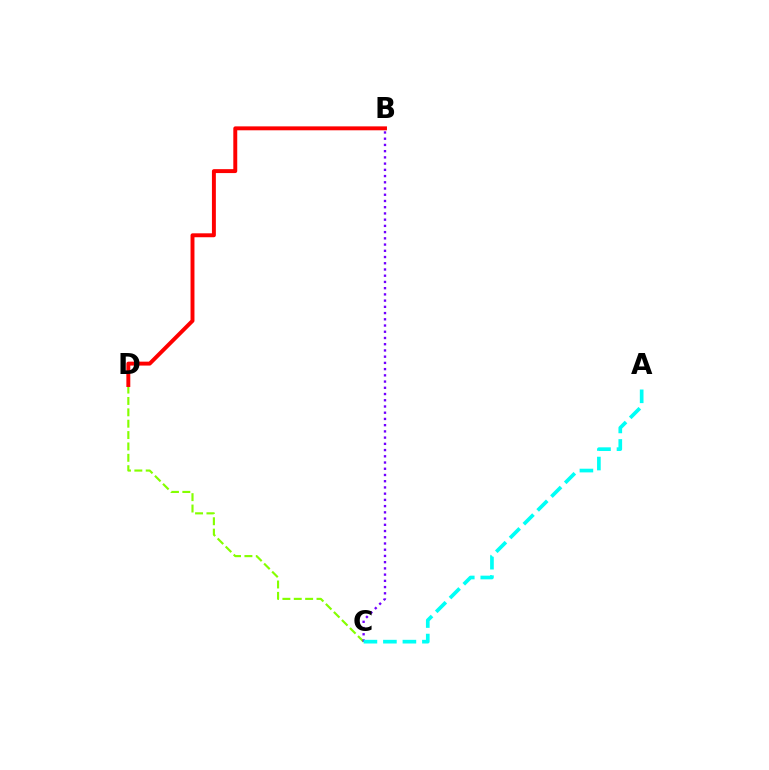{('C', 'D'): [{'color': '#84ff00', 'line_style': 'dashed', 'thickness': 1.54}], ('B', 'D'): [{'color': '#ff0000', 'line_style': 'solid', 'thickness': 2.83}], ('B', 'C'): [{'color': '#7200ff', 'line_style': 'dotted', 'thickness': 1.69}], ('A', 'C'): [{'color': '#00fff6', 'line_style': 'dashed', 'thickness': 2.65}]}